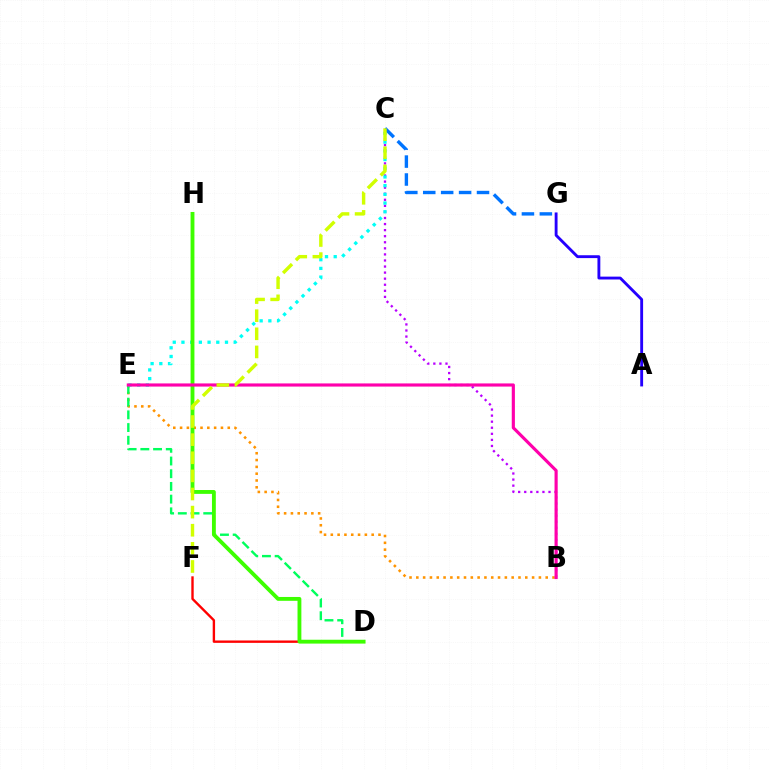{('B', 'C'): [{'color': '#b900ff', 'line_style': 'dotted', 'thickness': 1.65}], ('A', 'G'): [{'color': '#2500ff', 'line_style': 'solid', 'thickness': 2.06}], ('B', 'E'): [{'color': '#ff9400', 'line_style': 'dotted', 'thickness': 1.85}, {'color': '#ff00ac', 'line_style': 'solid', 'thickness': 2.27}], ('D', 'E'): [{'color': '#00ff5c', 'line_style': 'dashed', 'thickness': 1.73}], ('C', 'E'): [{'color': '#00fff6', 'line_style': 'dotted', 'thickness': 2.37}], ('C', 'G'): [{'color': '#0074ff', 'line_style': 'dashed', 'thickness': 2.44}], ('D', 'F'): [{'color': '#ff0000', 'line_style': 'solid', 'thickness': 1.71}], ('D', 'H'): [{'color': '#3dff00', 'line_style': 'solid', 'thickness': 2.77}], ('C', 'F'): [{'color': '#d1ff00', 'line_style': 'dashed', 'thickness': 2.46}]}